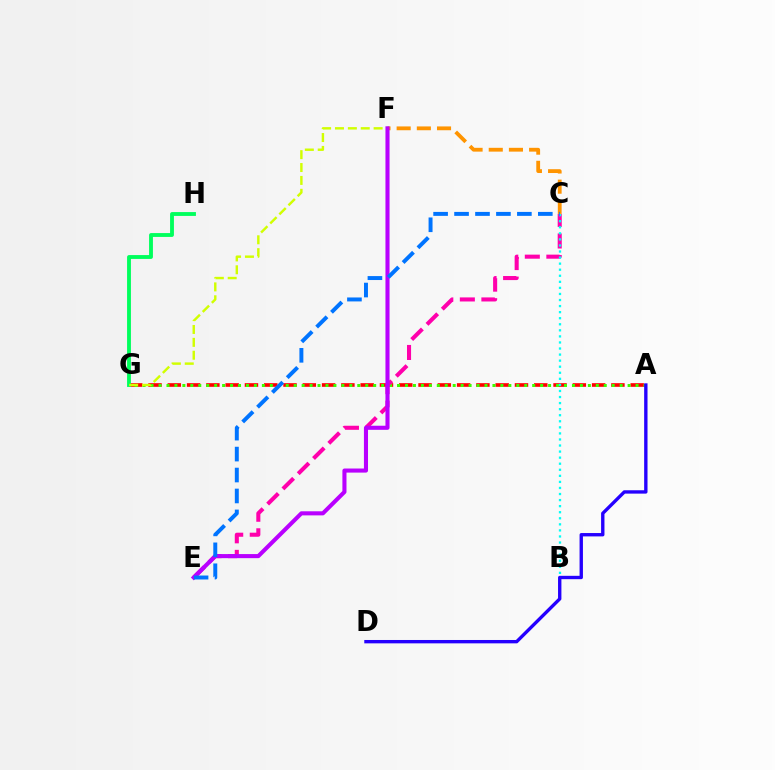{('A', 'G'): [{'color': '#ff0000', 'line_style': 'dashed', 'thickness': 2.62}, {'color': '#3dff00', 'line_style': 'dotted', 'thickness': 2.16}], ('C', 'E'): [{'color': '#ff00ac', 'line_style': 'dashed', 'thickness': 2.93}, {'color': '#0074ff', 'line_style': 'dashed', 'thickness': 2.84}], ('B', 'C'): [{'color': '#00fff6', 'line_style': 'dotted', 'thickness': 1.65}], ('A', 'D'): [{'color': '#2500ff', 'line_style': 'solid', 'thickness': 2.42}], ('G', 'H'): [{'color': '#00ff5c', 'line_style': 'solid', 'thickness': 2.77}], ('F', 'G'): [{'color': '#d1ff00', 'line_style': 'dashed', 'thickness': 1.75}], ('C', 'F'): [{'color': '#ff9400', 'line_style': 'dashed', 'thickness': 2.74}], ('E', 'F'): [{'color': '#b900ff', 'line_style': 'solid', 'thickness': 2.94}]}